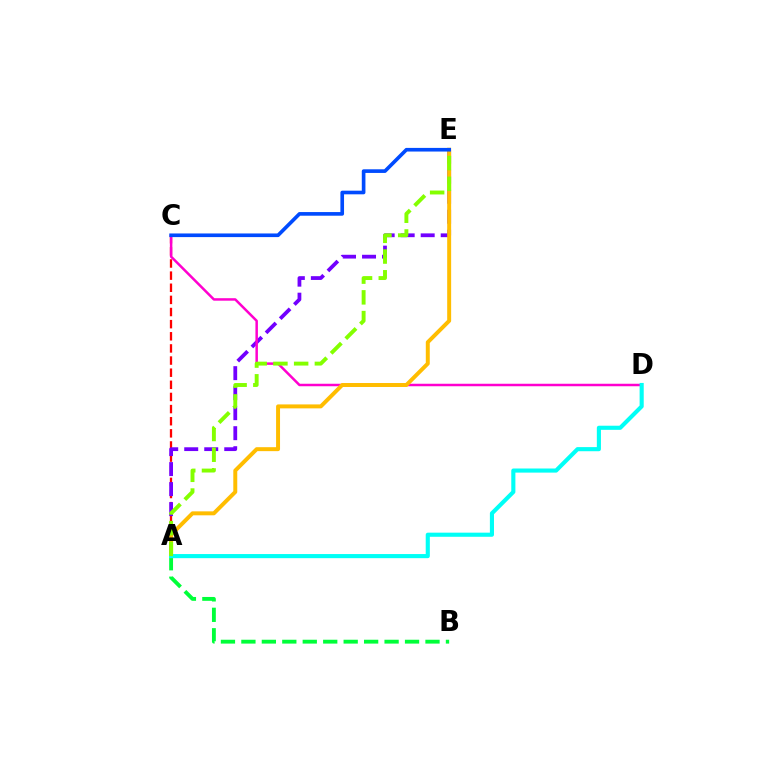{('A', 'C'): [{'color': '#ff0000', 'line_style': 'dashed', 'thickness': 1.65}], ('A', 'E'): [{'color': '#7200ff', 'line_style': 'dashed', 'thickness': 2.72}, {'color': '#ffbd00', 'line_style': 'solid', 'thickness': 2.85}, {'color': '#84ff00', 'line_style': 'dashed', 'thickness': 2.82}], ('C', 'D'): [{'color': '#ff00cf', 'line_style': 'solid', 'thickness': 1.8}], ('A', 'B'): [{'color': '#00ff39', 'line_style': 'dashed', 'thickness': 2.78}], ('A', 'D'): [{'color': '#00fff6', 'line_style': 'solid', 'thickness': 2.96}], ('C', 'E'): [{'color': '#004bff', 'line_style': 'solid', 'thickness': 2.62}]}